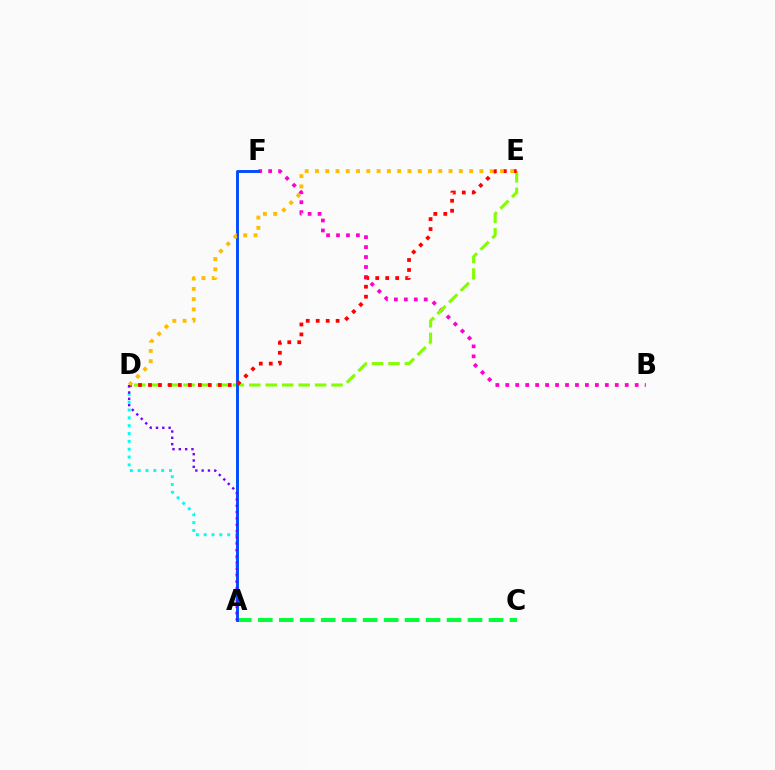{('B', 'F'): [{'color': '#ff00cf', 'line_style': 'dotted', 'thickness': 2.7}], ('D', 'E'): [{'color': '#84ff00', 'line_style': 'dashed', 'thickness': 2.23}, {'color': '#ff0000', 'line_style': 'dotted', 'thickness': 2.71}, {'color': '#ffbd00', 'line_style': 'dotted', 'thickness': 2.79}], ('A', 'C'): [{'color': '#00ff39', 'line_style': 'dashed', 'thickness': 2.85}], ('A', 'D'): [{'color': '#00fff6', 'line_style': 'dotted', 'thickness': 2.13}, {'color': '#7200ff', 'line_style': 'dotted', 'thickness': 1.72}], ('A', 'F'): [{'color': '#004bff', 'line_style': 'solid', 'thickness': 2.1}]}